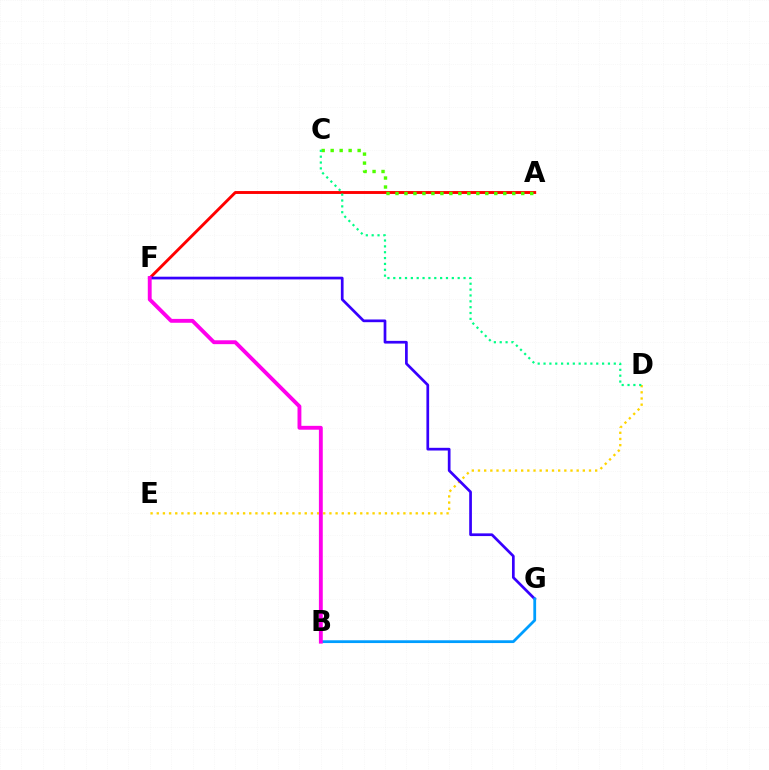{('D', 'E'): [{'color': '#ffd500', 'line_style': 'dotted', 'thickness': 1.68}], ('A', 'F'): [{'color': '#ff0000', 'line_style': 'solid', 'thickness': 2.08}], ('F', 'G'): [{'color': '#3700ff', 'line_style': 'solid', 'thickness': 1.95}], ('A', 'C'): [{'color': '#4fff00', 'line_style': 'dotted', 'thickness': 2.44}], ('B', 'G'): [{'color': '#009eff', 'line_style': 'solid', 'thickness': 2.0}], ('B', 'F'): [{'color': '#ff00ed', 'line_style': 'solid', 'thickness': 2.79}], ('C', 'D'): [{'color': '#00ff86', 'line_style': 'dotted', 'thickness': 1.59}]}